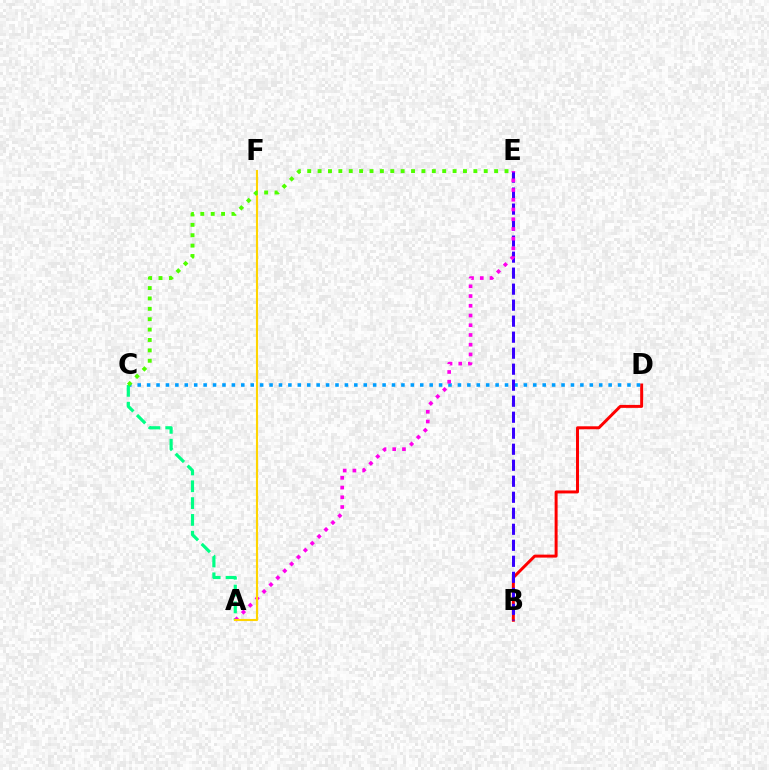{('B', 'D'): [{'color': '#ff0000', 'line_style': 'solid', 'thickness': 2.14}], ('C', 'D'): [{'color': '#009eff', 'line_style': 'dotted', 'thickness': 2.56}], ('A', 'C'): [{'color': '#00ff86', 'line_style': 'dashed', 'thickness': 2.28}], ('B', 'E'): [{'color': '#3700ff', 'line_style': 'dashed', 'thickness': 2.17}], ('A', 'E'): [{'color': '#ff00ed', 'line_style': 'dotted', 'thickness': 2.64}], ('A', 'F'): [{'color': '#ffd500', 'line_style': 'solid', 'thickness': 1.53}], ('C', 'E'): [{'color': '#4fff00', 'line_style': 'dotted', 'thickness': 2.82}]}